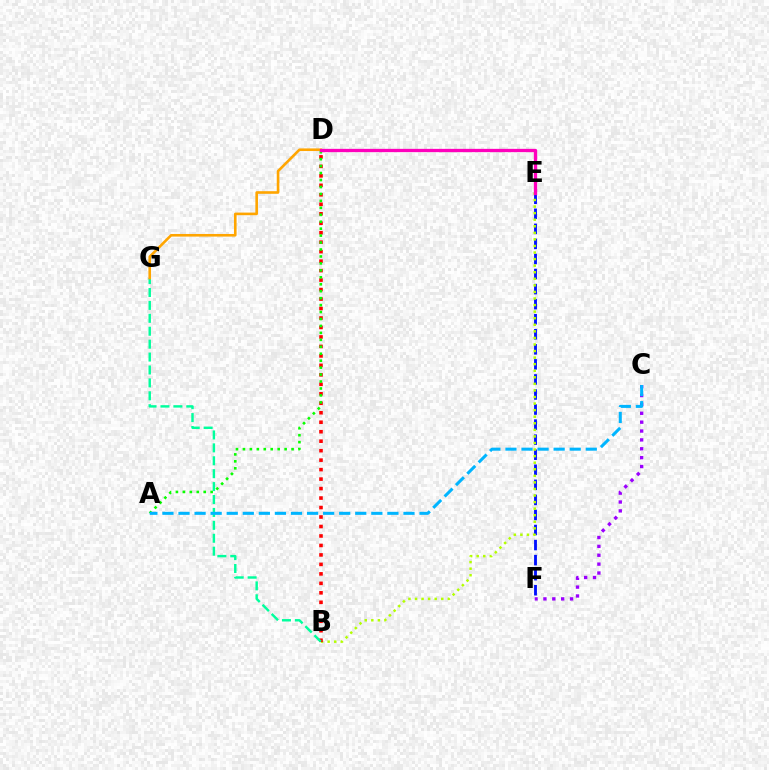{('E', 'F'): [{'color': '#0010ff', 'line_style': 'dashed', 'thickness': 2.05}], ('C', 'F'): [{'color': '#9b00ff', 'line_style': 'dotted', 'thickness': 2.41}], ('B', 'E'): [{'color': '#b3ff00', 'line_style': 'dotted', 'thickness': 1.78}], ('B', 'D'): [{'color': '#ff0000', 'line_style': 'dotted', 'thickness': 2.57}], ('A', 'D'): [{'color': '#08ff00', 'line_style': 'dotted', 'thickness': 1.89}], ('B', 'G'): [{'color': '#00ff9d', 'line_style': 'dashed', 'thickness': 1.75}], ('A', 'C'): [{'color': '#00b5ff', 'line_style': 'dashed', 'thickness': 2.18}], ('D', 'G'): [{'color': '#ffa500', 'line_style': 'solid', 'thickness': 1.88}], ('D', 'E'): [{'color': '#ff00bd', 'line_style': 'solid', 'thickness': 2.38}]}